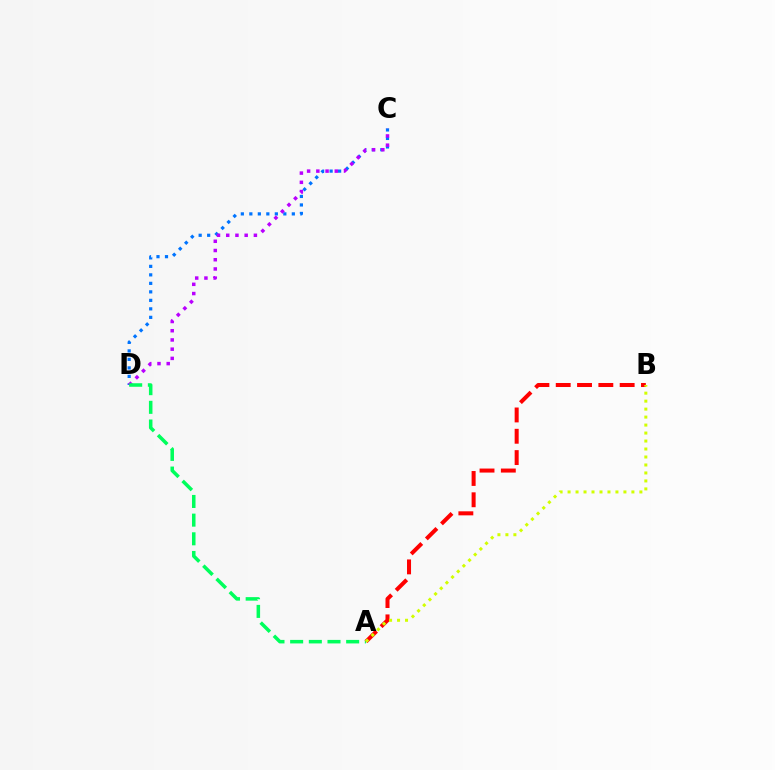{('C', 'D'): [{'color': '#0074ff', 'line_style': 'dotted', 'thickness': 2.31}, {'color': '#b900ff', 'line_style': 'dotted', 'thickness': 2.51}], ('A', 'D'): [{'color': '#00ff5c', 'line_style': 'dashed', 'thickness': 2.54}], ('A', 'B'): [{'color': '#ff0000', 'line_style': 'dashed', 'thickness': 2.9}, {'color': '#d1ff00', 'line_style': 'dotted', 'thickness': 2.17}]}